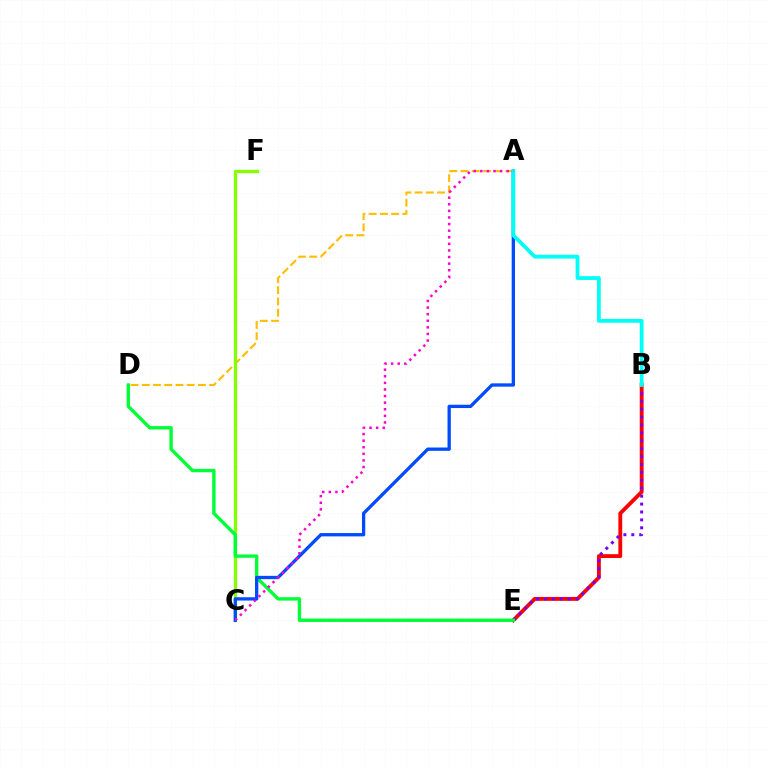{('A', 'D'): [{'color': '#ffbd00', 'line_style': 'dashed', 'thickness': 1.52}], ('B', 'E'): [{'color': '#ff0000', 'line_style': 'solid', 'thickness': 2.78}, {'color': '#7200ff', 'line_style': 'dotted', 'thickness': 2.15}], ('C', 'F'): [{'color': '#84ff00', 'line_style': 'solid', 'thickness': 2.4}], ('D', 'E'): [{'color': '#00ff39', 'line_style': 'solid', 'thickness': 2.44}], ('A', 'C'): [{'color': '#004bff', 'line_style': 'solid', 'thickness': 2.38}, {'color': '#ff00cf', 'line_style': 'dotted', 'thickness': 1.79}], ('A', 'B'): [{'color': '#00fff6', 'line_style': 'solid', 'thickness': 2.74}]}